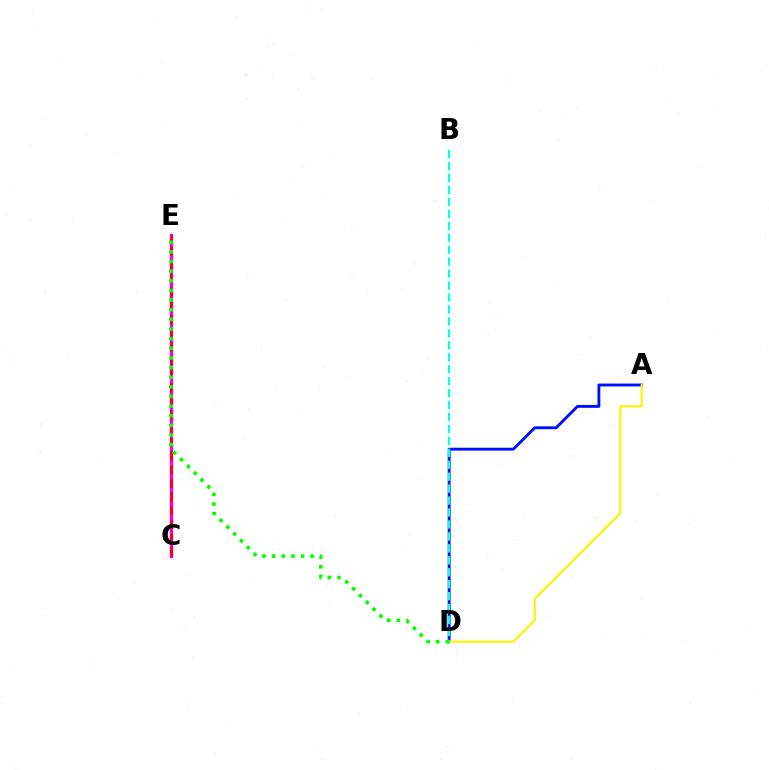{('A', 'D'): [{'color': '#0010ff', 'line_style': 'solid', 'thickness': 2.07}, {'color': '#fcf500', 'line_style': 'solid', 'thickness': 1.54}], ('C', 'E'): [{'color': '#ee00ff', 'line_style': 'solid', 'thickness': 2.42}, {'color': '#ff0000', 'line_style': 'dashed', 'thickness': 1.86}], ('B', 'D'): [{'color': '#00fff6', 'line_style': 'dashed', 'thickness': 1.62}], ('D', 'E'): [{'color': '#08ff00', 'line_style': 'dotted', 'thickness': 2.62}]}